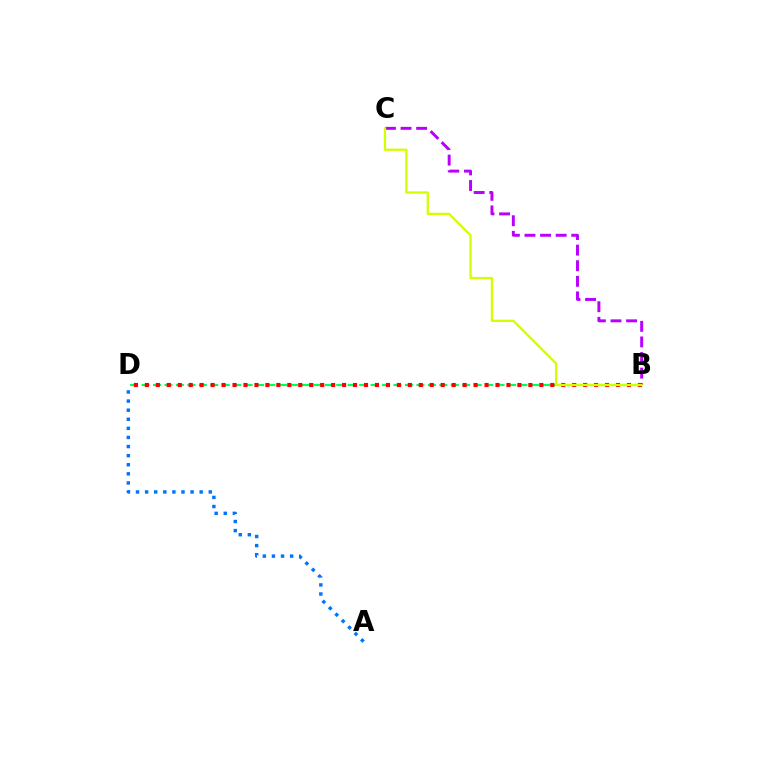{('B', 'C'): [{'color': '#b900ff', 'line_style': 'dashed', 'thickness': 2.12}, {'color': '#d1ff00', 'line_style': 'solid', 'thickness': 1.65}], ('B', 'D'): [{'color': '#00ff5c', 'line_style': 'dashed', 'thickness': 1.56}, {'color': '#ff0000', 'line_style': 'dotted', 'thickness': 2.98}], ('A', 'D'): [{'color': '#0074ff', 'line_style': 'dotted', 'thickness': 2.47}]}